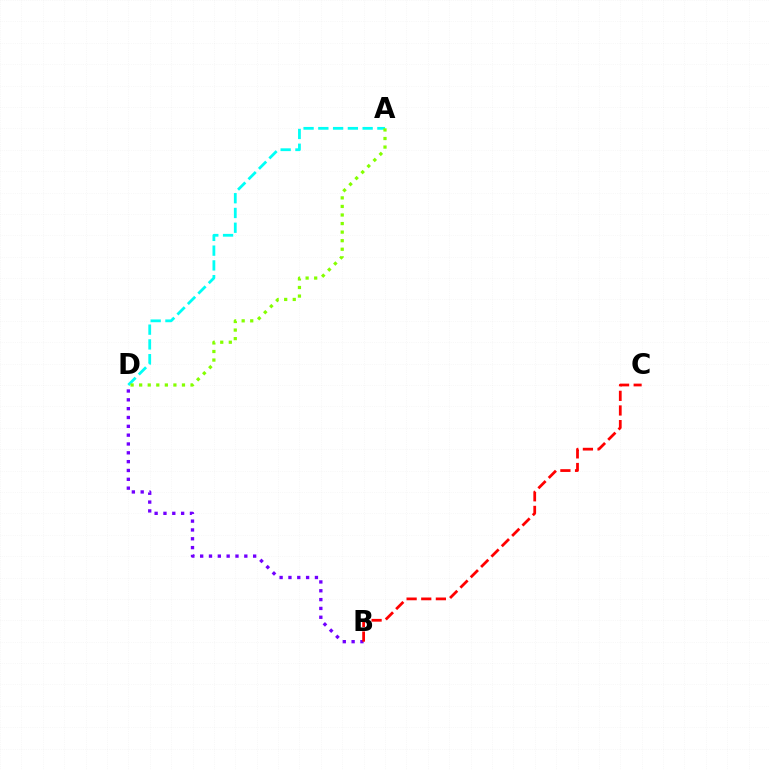{('A', 'D'): [{'color': '#00fff6', 'line_style': 'dashed', 'thickness': 2.01}, {'color': '#84ff00', 'line_style': 'dotted', 'thickness': 2.33}], ('B', 'D'): [{'color': '#7200ff', 'line_style': 'dotted', 'thickness': 2.4}], ('B', 'C'): [{'color': '#ff0000', 'line_style': 'dashed', 'thickness': 1.99}]}